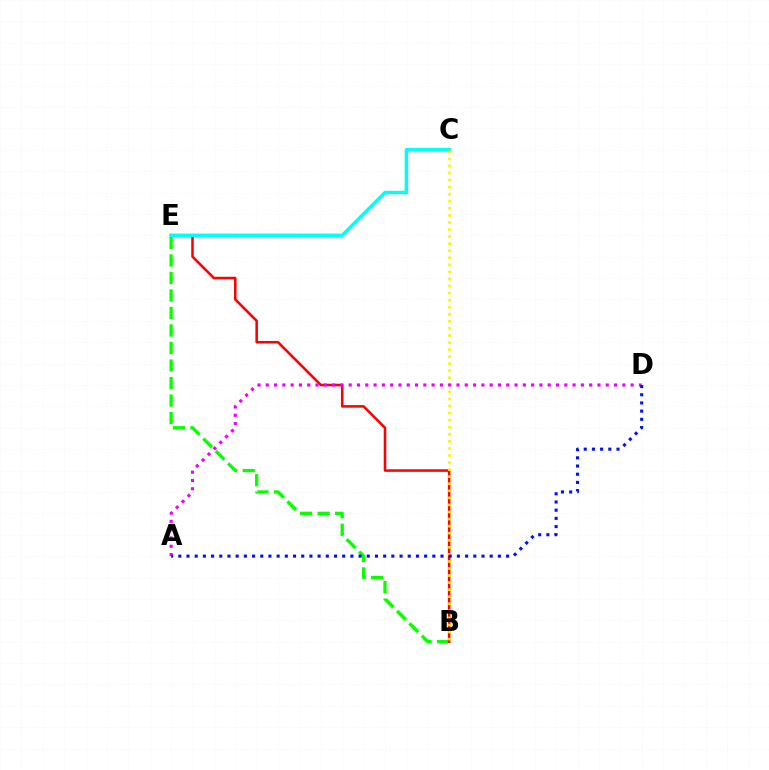{('B', 'E'): [{'color': '#08ff00', 'line_style': 'dashed', 'thickness': 2.38}, {'color': '#ff0000', 'line_style': 'solid', 'thickness': 1.84}], ('C', 'E'): [{'color': '#00fff6', 'line_style': 'solid', 'thickness': 2.49}], ('B', 'C'): [{'color': '#fcf500', 'line_style': 'dotted', 'thickness': 1.92}], ('A', 'D'): [{'color': '#ee00ff', 'line_style': 'dotted', 'thickness': 2.25}, {'color': '#0010ff', 'line_style': 'dotted', 'thickness': 2.23}]}